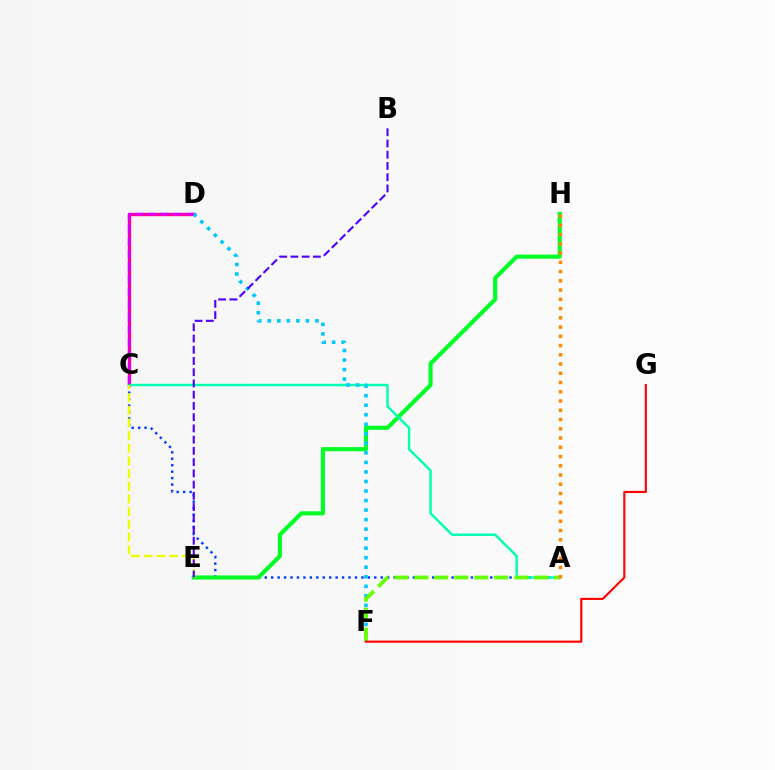{('A', 'C'): [{'color': '#003fff', 'line_style': 'dotted', 'thickness': 1.75}, {'color': '#00ffaf', 'line_style': 'solid', 'thickness': 1.75}], ('E', 'H'): [{'color': '#00ff27', 'line_style': 'solid', 'thickness': 2.97}], ('C', 'D'): [{'color': '#ff00a0', 'line_style': 'solid', 'thickness': 2.42}, {'color': '#d600ff', 'line_style': 'dashed', 'thickness': 1.71}], ('C', 'E'): [{'color': '#eeff00', 'line_style': 'dashed', 'thickness': 1.72}], ('D', 'F'): [{'color': '#00c7ff', 'line_style': 'dotted', 'thickness': 2.59}], ('A', 'F'): [{'color': '#66ff00', 'line_style': 'dashed', 'thickness': 2.72}], ('F', 'G'): [{'color': '#ff0000', 'line_style': 'solid', 'thickness': 1.53}], ('B', 'E'): [{'color': '#4f00ff', 'line_style': 'dashed', 'thickness': 1.53}], ('A', 'H'): [{'color': '#ff8800', 'line_style': 'dotted', 'thickness': 2.51}]}